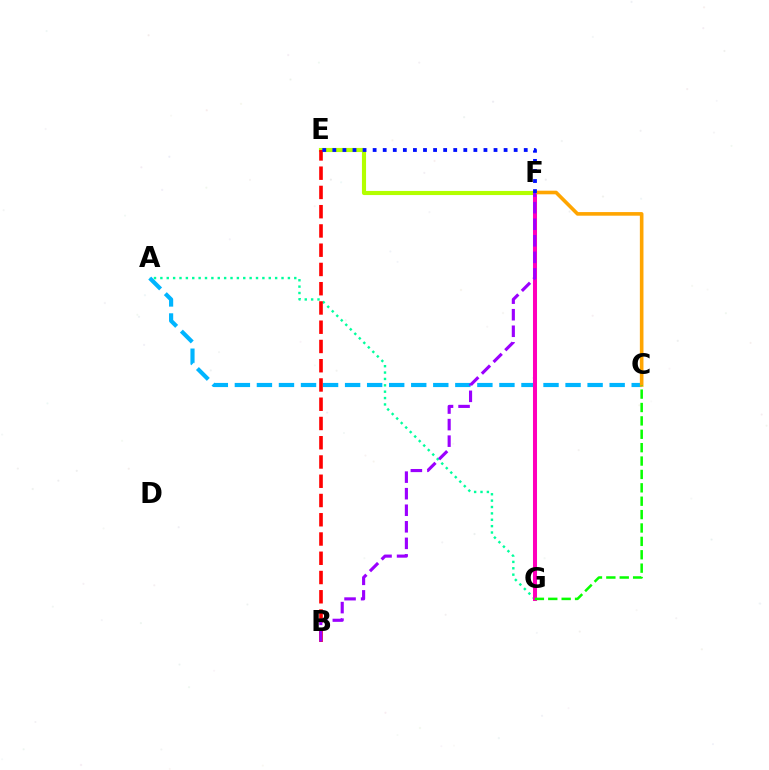{('A', 'C'): [{'color': '#00b5ff', 'line_style': 'dashed', 'thickness': 2.99}], ('A', 'G'): [{'color': '#00ff9d', 'line_style': 'dotted', 'thickness': 1.73}], ('E', 'F'): [{'color': '#b3ff00', 'line_style': 'solid', 'thickness': 2.96}, {'color': '#0010ff', 'line_style': 'dotted', 'thickness': 2.74}], ('B', 'E'): [{'color': '#ff0000', 'line_style': 'dashed', 'thickness': 2.62}], ('F', 'G'): [{'color': '#ff00bd', 'line_style': 'solid', 'thickness': 2.9}], ('C', 'F'): [{'color': '#ffa500', 'line_style': 'solid', 'thickness': 2.6}], ('B', 'F'): [{'color': '#9b00ff', 'line_style': 'dashed', 'thickness': 2.25}], ('C', 'G'): [{'color': '#08ff00', 'line_style': 'dashed', 'thickness': 1.82}]}